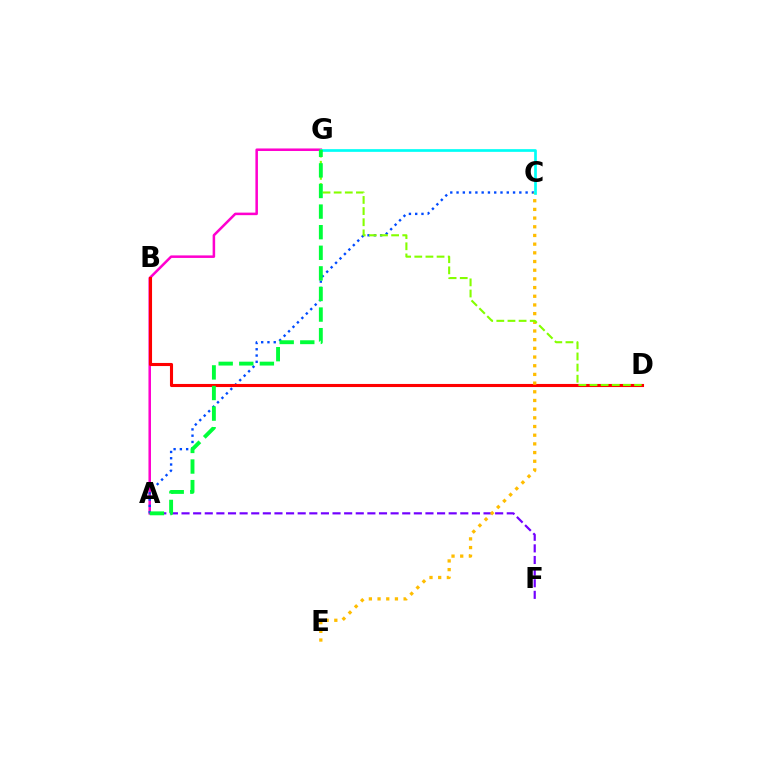{('A', 'G'): [{'color': '#ff00cf', 'line_style': 'solid', 'thickness': 1.82}, {'color': '#00ff39', 'line_style': 'dashed', 'thickness': 2.8}], ('A', 'C'): [{'color': '#004bff', 'line_style': 'dotted', 'thickness': 1.71}], ('B', 'D'): [{'color': '#ff0000', 'line_style': 'solid', 'thickness': 2.23}], ('A', 'F'): [{'color': '#7200ff', 'line_style': 'dashed', 'thickness': 1.58}], ('C', 'E'): [{'color': '#ffbd00', 'line_style': 'dotted', 'thickness': 2.36}], ('C', 'G'): [{'color': '#00fff6', 'line_style': 'solid', 'thickness': 1.94}], ('D', 'G'): [{'color': '#84ff00', 'line_style': 'dashed', 'thickness': 1.51}]}